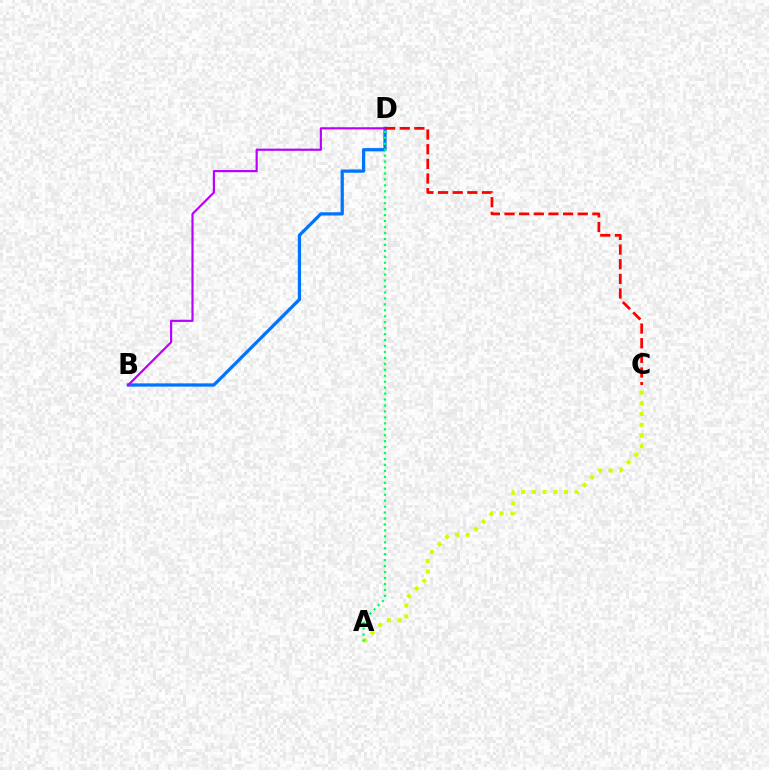{('A', 'C'): [{'color': '#d1ff00', 'line_style': 'dotted', 'thickness': 2.91}], ('B', 'D'): [{'color': '#0074ff', 'line_style': 'solid', 'thickness': 2.34}, {'color': '#b900ff', 'line_style': 'solid', 'thickness': 1.57}], ('C', 'D'): [{'color': '#ff0000', 'line_style': 'dashed', 'thickness': 1.99}], ('A', 'D'): [{'color': '#00ff5c', 'line_style': 'dotted', 'thickness': 1.62}]}